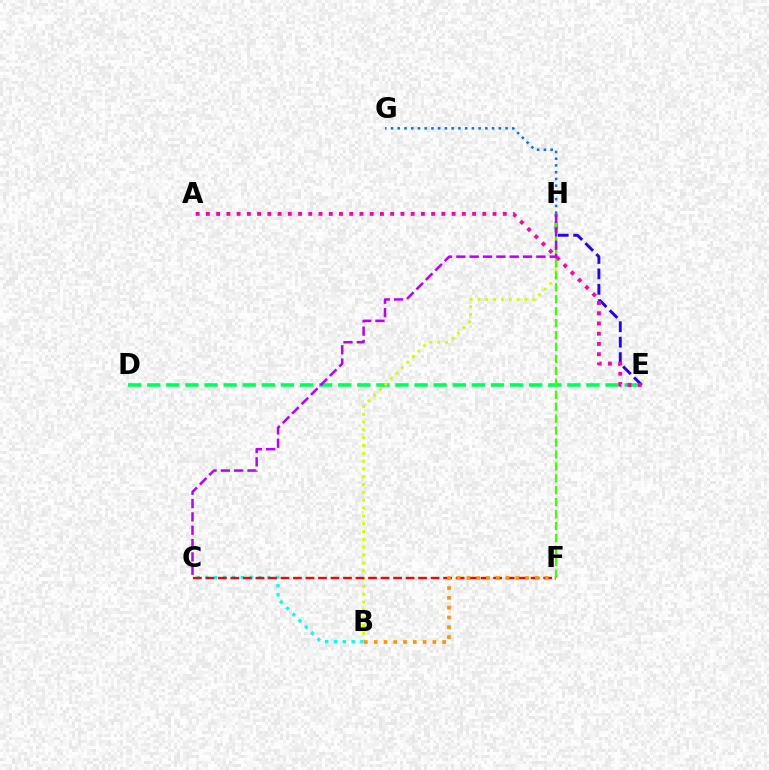{('E', 'H'): [{'color': '#2500ff', 'line_style': 'dashed', 'thickness': 2.1}], ('G', 'H'): [{'color': '#0074ff', 'line_style': 'dotted', 'thickness': 1.83}], ('D', 'E'): [{'color': '#00ff5c', 'line_style': 'dashed', 'thickness': 2.59}], ('B', 'H'): [{'color': '#d1ff00', 'line_style': 'dotted', 'thickness': 2.13}], ('B', 'C'): [{'color': '#00fff6', 'line_style': 'dotted', 'thickness': 2.4}], ('C', 'F'): [{'color': '#ff0000', 'line_style': 'dashed', 'thickness': 1.7}], ('A', 'E'): [{'color': '#ff00ac', 'line_style': 'dotted', 'thickness': 2.78}], ('F', 'H'): [{'color': '#3dff00', 'line_style': 'dashed', 'thickness': 1.62}], ('B', 'F'): [{'color': '#ff9400', 'line_style': 'dotted', 'thickness': 2.66}], ('C', 'H'): [{'color': '#b900ff', 'line_style': 'dashed', 'thickness': 1.81}]}